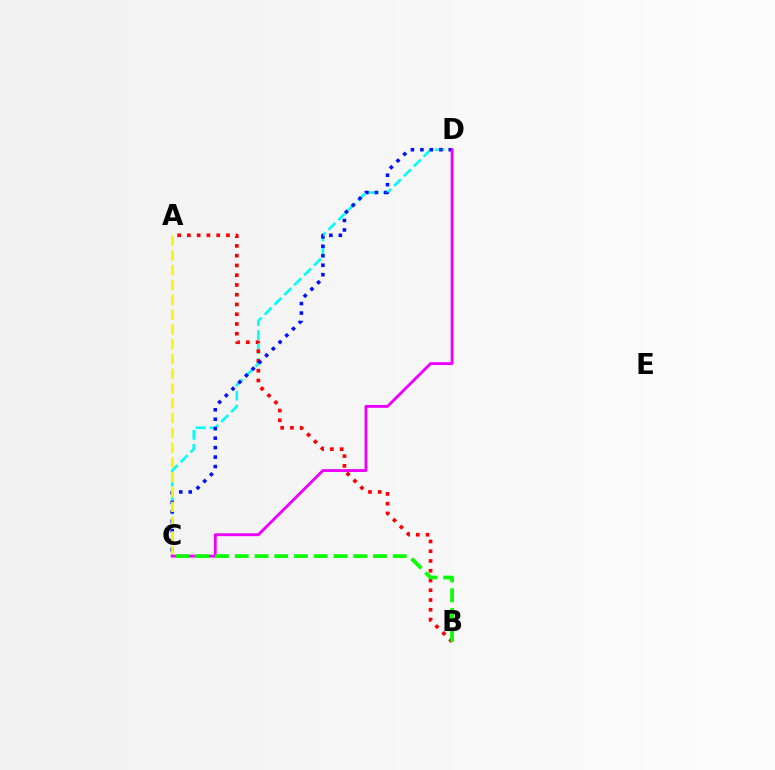{('C', 'D'): [{'color': '#00fff6', 'line_style': 'dashed', 'thickness': 1.89}, {'color': '#0010ff', 'line_style': 'dotted', 'thickness': 2.57}, {'color': '#ee00ff', 'line_style': 'solid', 'thickness': 2.07}], ('A', 'B'): [{'color': '#ff0000', 'line_style': 'dotted', 'thickness': 2.65}], ('A', 'C'): [{'color': '#fcf500', 'line_style': 'dashed', 'thickness': 2.01}], ('B', 'C'): [{'color': '#08ff00', 'line_style': 'dashed', 'thickness': 2.68}]}